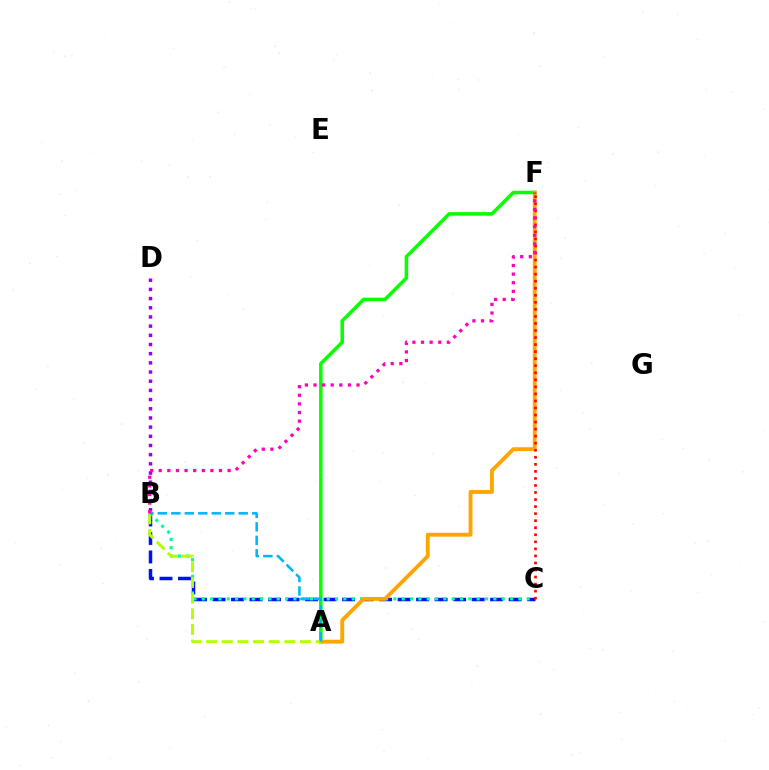{('B', 'C'): [{'color': '#0010ff', 'line_style': 'dashed', 'thickness': 2.51}, {'color': '#00ff9d', 'line_style': 'dotted', 'thickness': 2.26}], ('B', 'D'): [{'color': '#9b00ff', 'line_style': 'dotted', 'thickness': 2.49}], ('A', 'F'): [{'color': '#08ff00', 'line_style': 'solid', 'thickness': 2.54}, {'color': '#ffa500', 'line_style': 'solid', 'thickness': 2.78}], ('A', 'B'): [{'color': '#b3ff00', 'line_style': 'dashed', 'thickness': 2.13}, {'color': '#00b5ff', 'line_style': 'dashed', 'thickness': 1.83}], ('C', 'F'): [{'color': '#ff0000', 'line_style': 'dotted', 'thickness': 1.91}], ('B', 'F'): [{'color': '#ff00bd', 'line_style': 'dotted', 'thickness': 2.34}]}